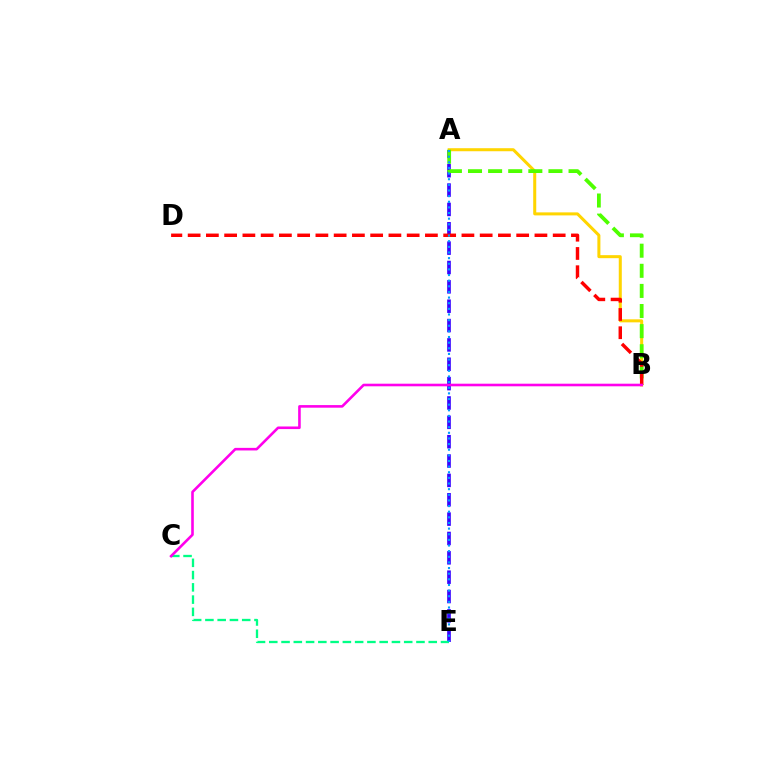{('A', 'B'): [{'color': '#ffd500', 'line_style': 'solid', 'thickness': 2.18}, {'color': '#4fff00', 'line_style': 'dashed', 'thickness': 2.73}], ('A', 'E'): [{'color': '#3700ff', 'line_style': 'dashed', 'thickness': 2.63}, {'color': '#009eff', 'line_style': 'dotted', 'thickness': 1.53}], ('B', 'D'): [{'color': '#ff0000', 'line_style': 'dashed', 'thickness': 2.48}], ('C', 'E'): [{'color': '#00ff86', 'line_style': 'dashed', 'thickness': 1.67}], ('B', 'C'): [{'color': '#ff00ed', 'line_style': 'solid', 'thickness': 1.87}]}